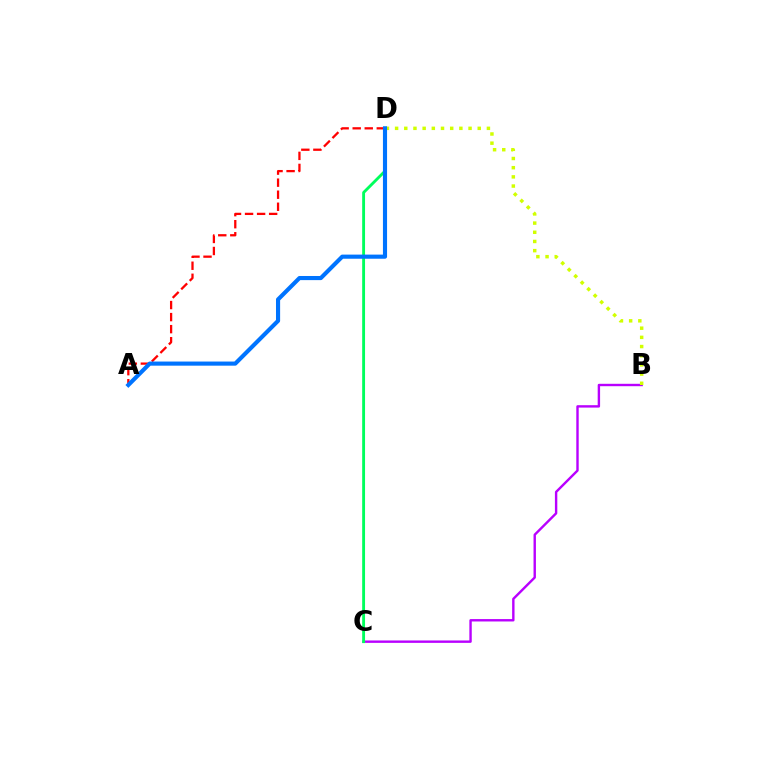{('B', 'C'): [{'color': '#b900ff', 'line_style': 'solid', 'thickness': 1.73}], ('C', 'D'): [{'color': '#00ff5c', 'line_style': 'solid', 'thickness': 2.06}], ('B', 'D'): [{'color': '#d1ff00', 'line_style': 'dotted', 'thickness': 2.49}], ('A', 'D'): [{'color': '#ff0000', 'line_style': 'dashed', 'thickness': 1.64}, {'color': '#0074ff', 'line_style': 'solid', 'thickness': 2.97}]}